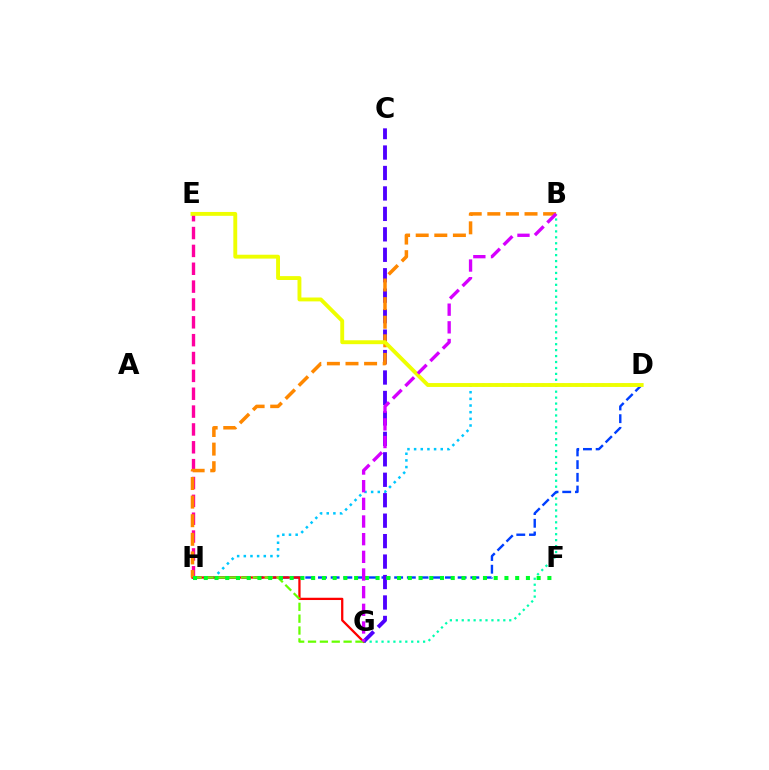{('D', 'H'): [{'color': '#00c7ff', 'line_style': 'dotted', 'thickness': 1.81}, {'color': '#003fff', 'line_style': 'dashed', 'thickness': 1.73}], ('B', 'G'): [{'color': '#00ffaf', 'line_style': 'dotted', 'thickness': 1.61}, {'color': '#d600ff', 'line_style': 'dashed', 'thickness': 2.4}], ('E', 'H'): [{'color': '#ff00a0', 'line_style': 'dashed', 'thickness': 2.43}], ('G', 'H'): [{'color': '#ff0000', 'line_style': 'solid', 'thickness': 1.64}, {'color': '#66ff00', 'line_style': 'dashed', 'thickness': 1.61}], ('C', 'G'): [{'color': '#4f00ff', 'line_style': 'dashed', 'thickness': 2.78}], ('B', 'H'): [{'color': '#ff8800', 'line_style': 'dashed', 'thickness': 2.53}], ('F', 'H'): [{'color': '#00ff27', 'line_style': 'dotted', 'thickness': 2.92}], ('D', 'E'): [{'color': '#eeff00', 'line_style': 'solid', 'thickness': 2.79}]}